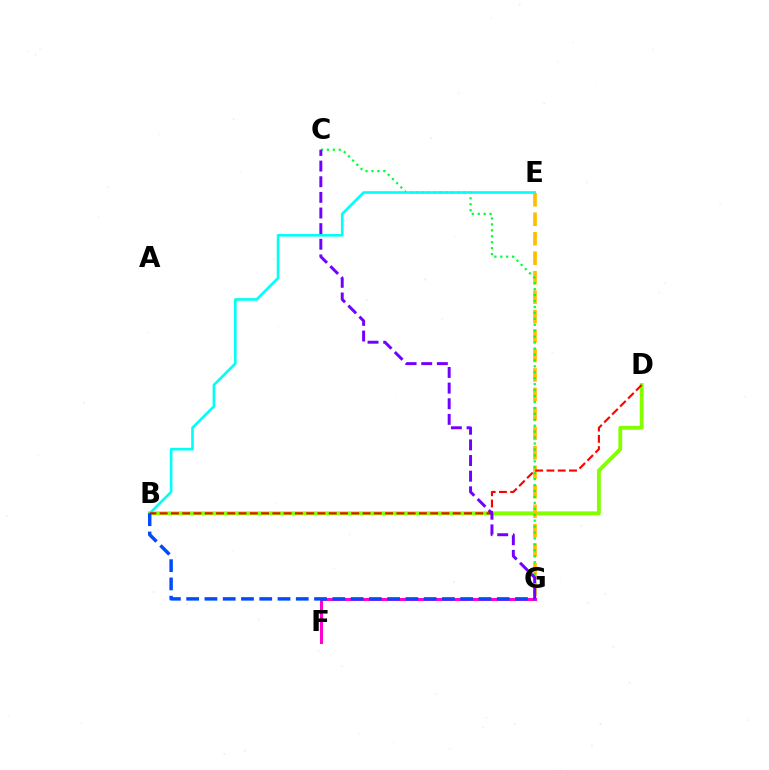{('B', 'D'): [{'color': '#84ff00', 'line_style': 'solid', 'thickness': 2.78}, {'color': '#ff0000', 'line_style': 'dashed', 'thickness': 1.53}], ('E', 'G'): [{'color': '#ffbd00', 'line_style': 'dashed', 'thickness': 2.64}], ('F', 'G'): [{'color': '#ff00cf', 'line_style': 'solid', 'thickness': 2.14}], ('C', 'G'): [{'color': '#00ff39', 'line_style': 'dotted', 'thickness': 1.61}, {'color': '#7200ff', 'line_style': 'dashed', 'thickness': 2.12}], ('B', 'E'): [{'color': '#00fff6', 'line_style': 'solid', 'thickness': 1.89}], ('B', 'G'): [{'color': '#004bff', 'line_style': 'dashed', 'thickness': 2.48}]}